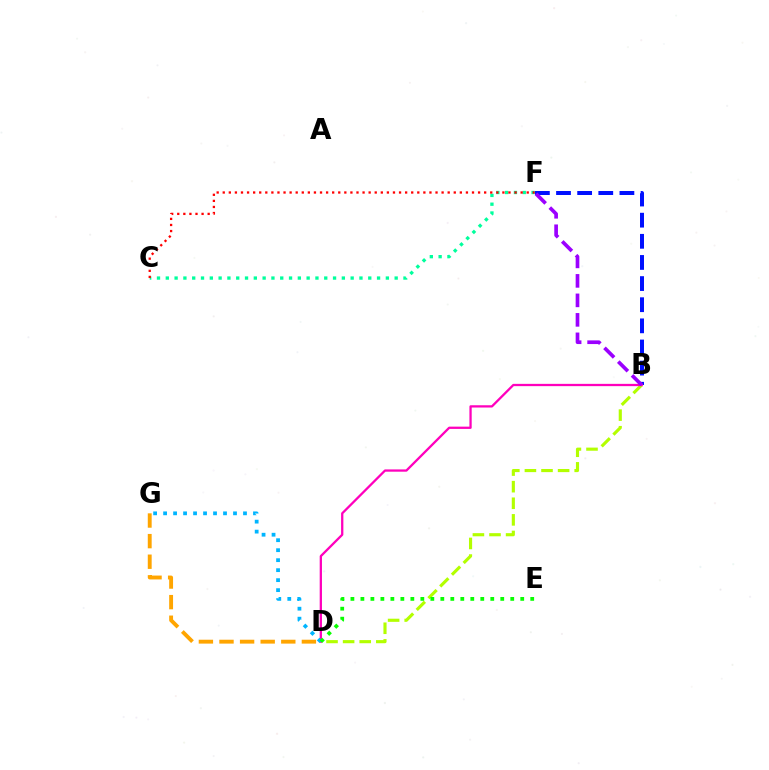{('B', 'F'): [{'color': '#0010ff', 'line_style': 'dashed', 'thickness': 2.87}, {'color': '#9b00ff', 'line_style': 'dashed', 'thickness': 2.65}], ('B', 'D'): [{'color': '#b3ff00', 'line_style': 'dashed', 'thickness': 2.25}, {'color': '#ff00bd', 'line_style': 'solid', 'thickness': 1.64}], ('D', 'G'): [{'color': '#ffa500', 'line_style': 'dashed', 'thickness': 2.8}, {'color': '#00b5ff', 'line_style': 'dotted', 'thickness': 2.71}], ('C', 'F'): [{'color': '#00ff9d', 'line_style': 'dotted', 'thickness': 2.39}, {'color': '#ff0000', 'line_style': 'dotted', 'thickness': 1.65}], ('D', 'E'): [{'color': '#08ff00', 'line_style': 'dotted', 'thickness': 2.71}]}